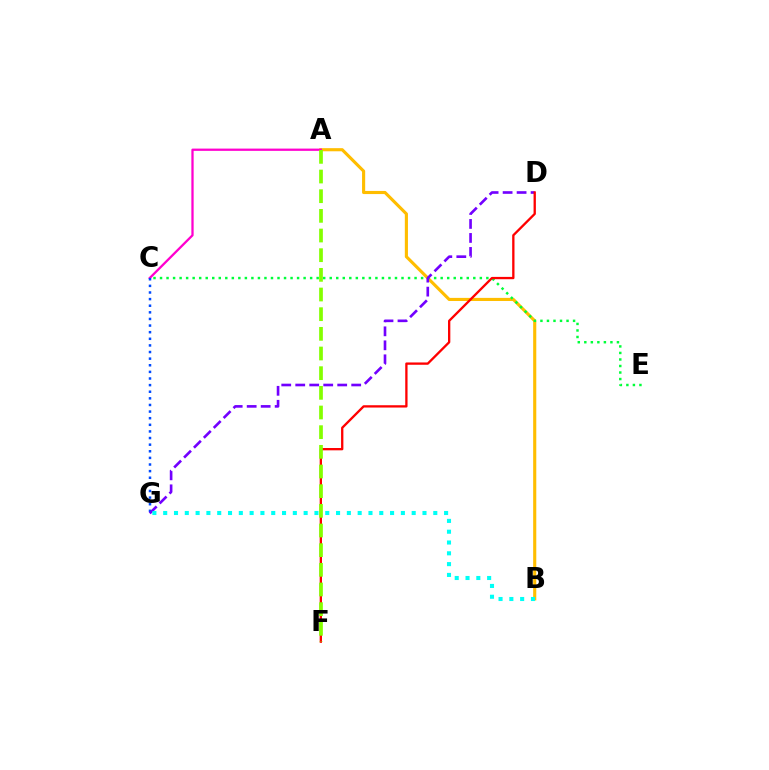{('A', 'B'): [{'color': '#ffbd00', 'line_style': 'solid', 'thickness': 2.25}], ('C', 'E'): [{'color': '#00ff39', 'line_style': 'dotted', 'thickness': 1.77}], ('A', 'C'): [{'color': '#ff00cf', 'line_style': 'solid', 'thickness': 1.64}], ('C', 'G'): [{'color': '#004bff', 'line_style': 'dotted', 'thickness': 1.8}], ('D', 'G'): [{'color': '#7200ff', 'line_style': 'dashed', 'thickness': 1.9}], ('B', 'G'): [{'color': '#00fff6', 'line_style': 'dotted', 'thickness': 2.94}], ('D', 'F'): [{'color': '#ff0000', 'line_style': 'solid', 'thickness': 1.67}], ('A', 'F'): [{'color': '#84ff00', 'line_style': 'dashed', 'thickness': 2.67}]}